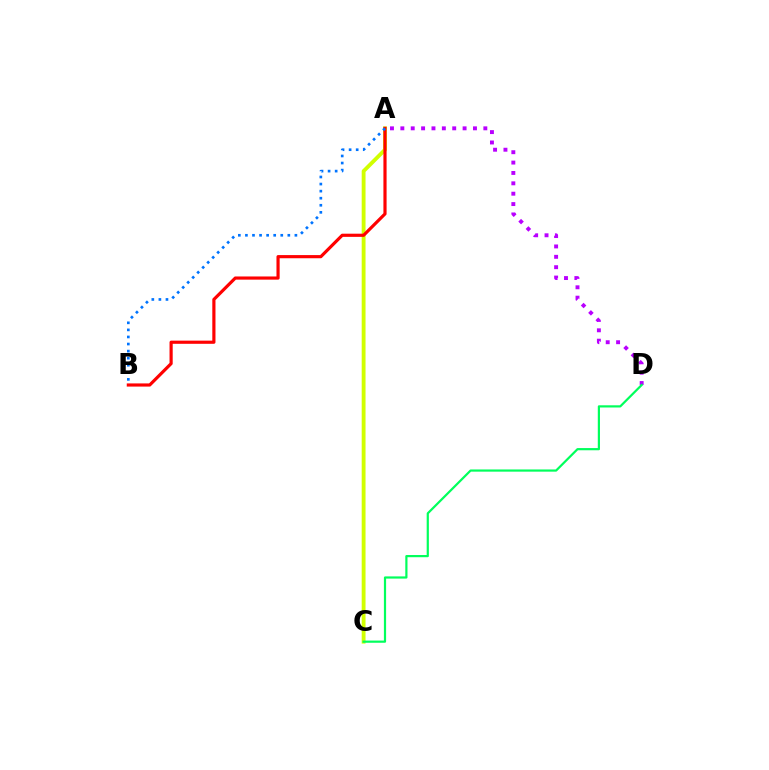{('A', 'D'): [{'color': '#b900ff', 'line_style': 'dotted', 'thickness': 2.82}], ('A', 'C'): [{'color': '#d1ff00', 'line_style': 'solid', 'thickness': 2.77}], ('C', 'D'): [{'color': '#00ff5c', 'line_style': 'solid', 'thickness': 1.58}], ('A', 'B'): [{'color': '#ff0000', 'line_style': 'solid', 'thickness': 2.28}, {'color': '#0074ff', 'line_style': 'dotted', 'thickness': 1.92}]}